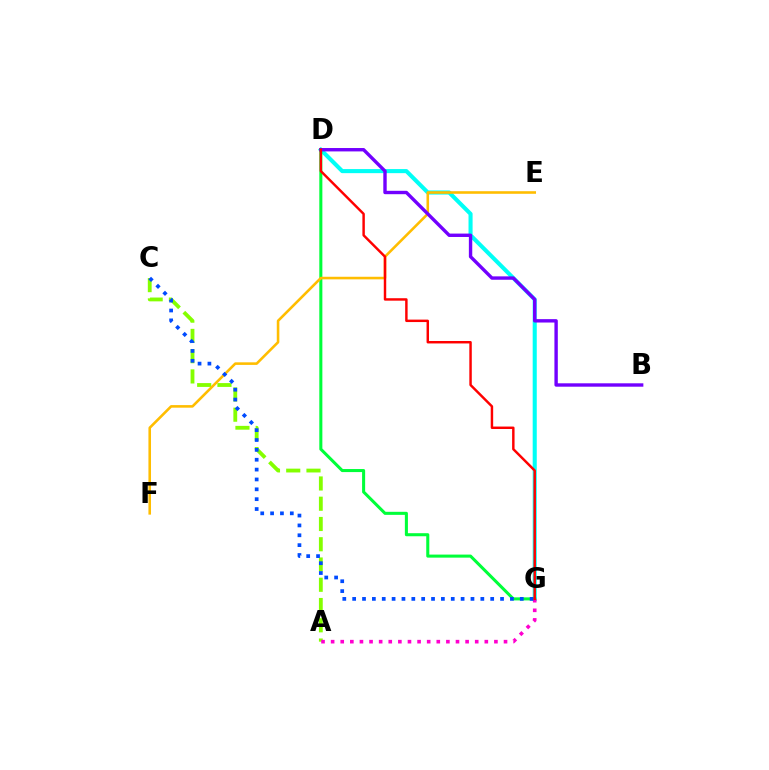{('A', 'C'): [{'color': '#84ff00', 'line_style': 'dashed', 'thickness': 2.75}], ('D', 'G'): [{'color': '#00fff6', 'line_style': 'solid', 'thickness': 2.94}, {'color': '#00ff39', 'line_style': 'solid', 'thickness': 2.2}, {'color': '#ff0000', 'line_style': 'solid', 'thickness': 1.76}], ('E', 'F'): [{'color': '#ffbd00', 'line_style': 'solid', 'thickness': 1.86}], ('A', 'G'): [{'color': '#ff00cf', 'line_style': 'dotted', 'thickness': 2.61}], ('C', 'G'): [{'color': '#004bff', 'line_style': 'dotted', 'thickness': 2.68}], ('B', 'D'): [{'color': '#7200ff', 'line_style': 'solid', 'thickness': 2.44}]}